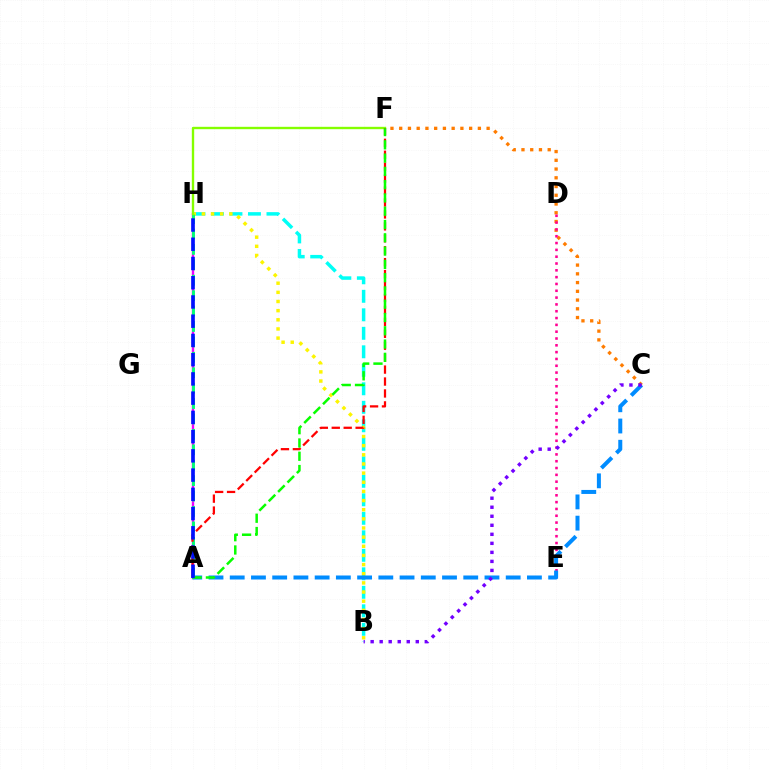{('C', 'F'): [{'color': '#ff7c00', 'line_style': 'dotted', 'thickness': 2.38}], ('A', 'H'): [{'color': '#ee00ff', 'line_style': 'solid', 'thickness': 1.71}, {'color': '#00ff74', 'line_style': 'dashed', 'thickness': 2.09}, {'color': '#0010ff', 'line_style': 'dashed', 'thickness': 2.61}], ('B', 'H'): [{'color': '#00fff6', 'line_style': 'dashed', 'thickness': 2.51}, {'color': '#fcf500', 'line_style': 'dotted', 'thickness': 2.49}], ('D', 'E'): [{'color': '#ff0094', 'line_style': 'dotted', 'thickness': 1.85}], ('A', 'C'): [{'color': '#008cff', 'line_style': 'dashed', 'thickness': 2.88}], ('F', 'H'): [{'color': '#84ff00', 'line_style': 'solid', 'thickness': 1.71}], ('B', 'C'): [{'color': '#7200ff', 'line_style': 'dotted', 'thickness': 2.45}], ('A', 'F'): [{'color': '#ff0000', 'line_style': 'dashed', 'thickness': 1.62}, {'color': '#08ff00', 'line_style': 'dashed', 'thickness': 1.8}]}